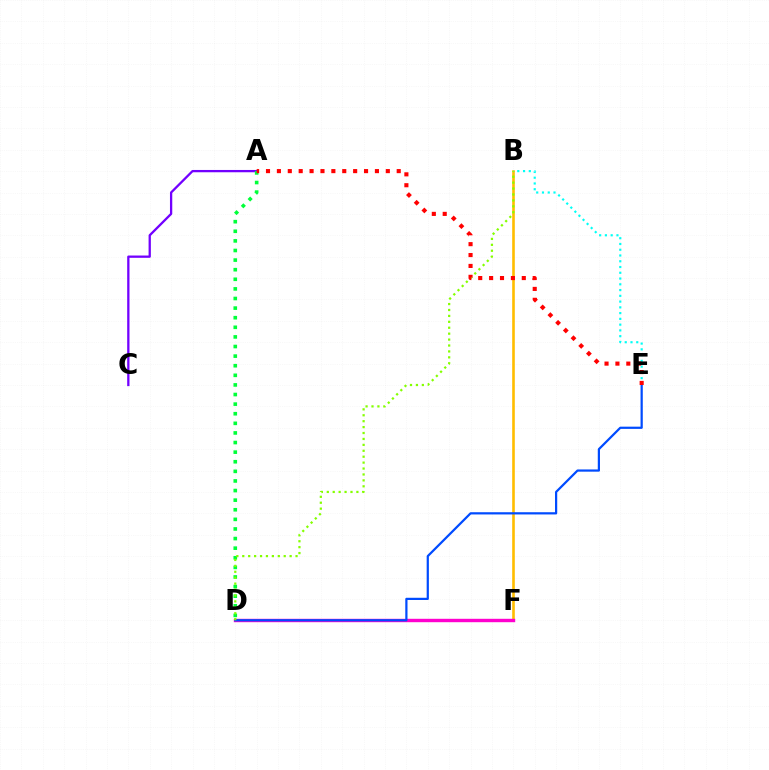{('B', 'F'): [{'color': '#ffbd00', 'line_style': 'solid', 'thickness': 1.89}], ('A', 'C'): [{'color': '#7200ff', 'line_style': 'solid', 'thickness': 1.65}], ('A', 'D'): [{'color': '#00ff39', 'line_style': 'dotted', 'thickness': 2.61}], ('D', 'F'): [{'color': '#ff00cf', 'line_style': 'solid', 'thickness': 2.45}], ('D', 'E'): [{'color': '#004bff', 'line_style': 'solid', 'thickness': 1.6}], ('B', 'D'): [{'color': '#84ff00', 'line_style': 'dotted', 'thickness': 1.61}], ('B', 'E'): [{'color': '#00fff6', 'line_style': 'dotted', 'thickness': 1.57}], ('A', 'E'): [{'color': '#ff0000', 'line_style': 'dotted', 'thickness': 2.96}]}